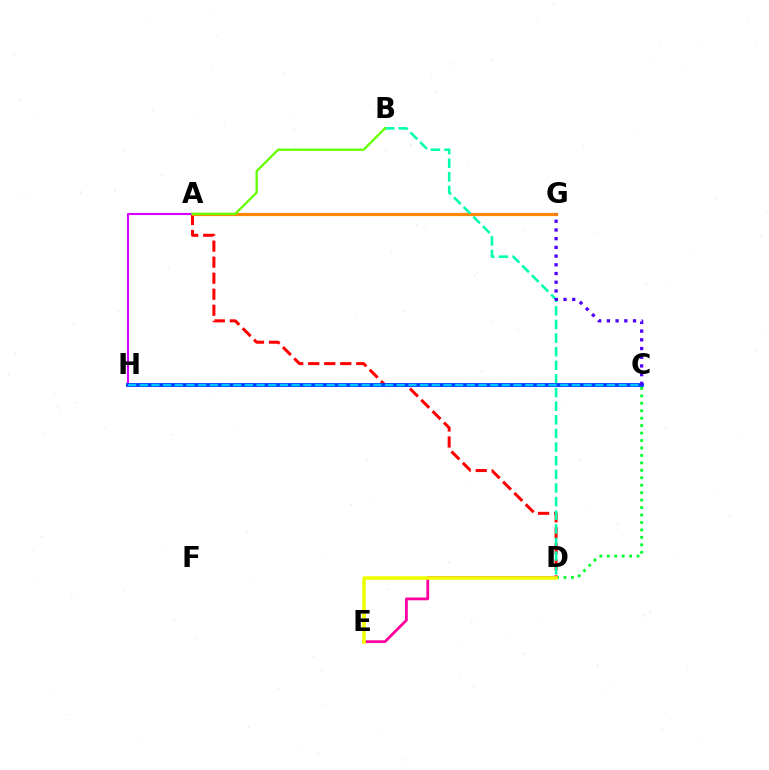{('A', 'D'): [{'color': '#ff0000', 'line_style': 'dashed', 'thickness': 2.18}], ('A', 'H'): [{'color': '#d600ff', 'line_style': 'solid', 'thickness': 1.53}], ('A', 'G'): [{'color': '#ff8800', 'line_style': 'solid', 'thickness': 2.29}], ('C', 'D'): [{'color': '#00ff27', 'line_style': 'dotted', 'thickness': 2.02}], ('B', 'D'): [{'color': '#00ffaf', 'line_style': 'dashed', 'thickness': 1.85}], ('C', 'H'): [{'color': '#003fff', 'line_style': 'solid', 'thickness': 2.76}, {'color': '#00c7ff', 'line_style': 'dashed', 'thickness': 1.59}], ('A', 'B'): [{'color': '#66ff00', 'line_style': 'solid', 'thickness': 1.67}], ('D', 'E'): [{'color': '#ff00a0', 'line_style': 'solid', 'thickness': 2.01}, {'color': '#eeff00', 'line_style': 'solid', 'thickness': 2.56}], ('C', 'G'): [{'color': '#4f00ff', 'line_style': 'dotted', 'thickness': 2.37}]}